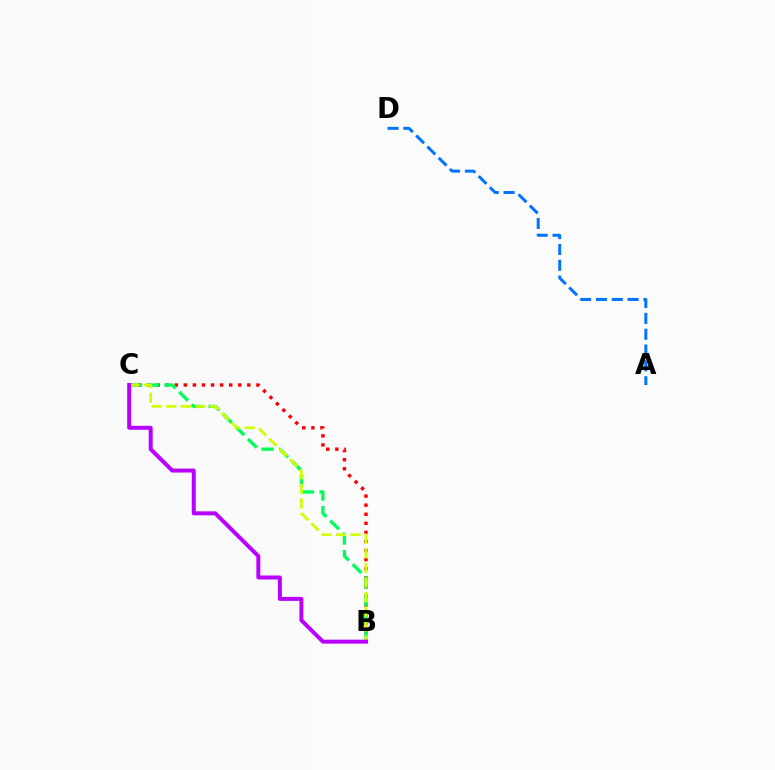{('B', 'C'): [{'color': '#ff0000', 'line_style': 'dotted', 'thickness': 2.47}, {'color': '#00ff5c', 'line_style': 'dashed', 'thickness': 2.4}, {'color': '#d1ff00', 'line_style': 'dashed', 'thickness': 1.98}, {'color': '#b900ff', 'line_style': 'solid', 'thickness': 2.86}], ('A', 'D'): [{'color': '#0074ff', 'line_style': 'dashed', 'thickness': 2.15}]}